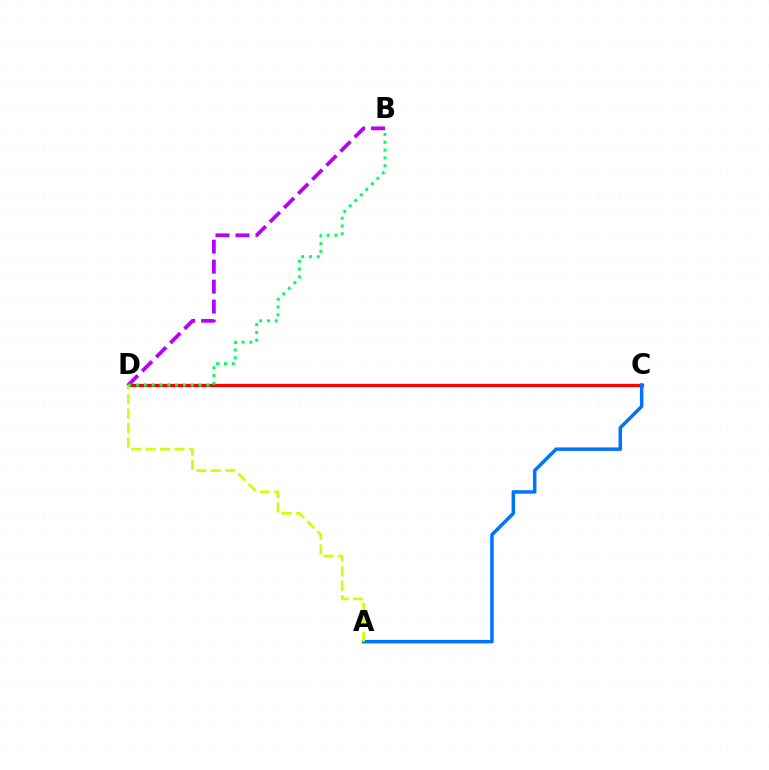{('B', 'D'): [{'color': '#b900ff', 'line_style': 'dashed', 'thickness': 2.71}, {'color': '#00ff5c', 'line_style': 'dotted', 'thickness': 2.12}], ('C', 'D'): [{'color': '#ff0000', 'line_style': 'solid', 'thickness': 2.36}], ('A', 'C'): [{'color': '#0074ff', 'line_style': 'solid', 'thickness': 2.52}], ('A', 'D'): [{'color': '#d1ff00', 'line_style': 'dashed', 'thickness': 1.96}]}